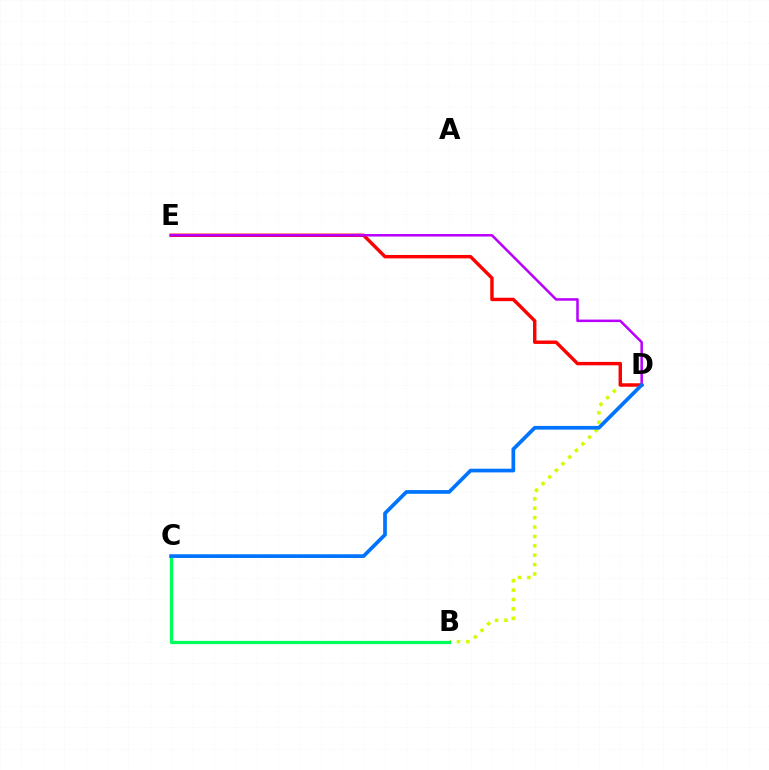{('B', 'D'): [{'color': '#d1ff00', 'line_style': 'dotted', 'thickness': 2.55}], ('D', 'E'): [{'color': '#ff0000', 'line_style': 'solid', 'thickness': 2.46}, {'color': '#b900ff', 'line_style': 'solid', 'thickness': 1.81}], ('B', 'C'): [{'color': '#00ff5c', 'line_style': 'solid', 'thickness': 2.34}], ('C', 'D'): [{'color': '#0074ff', 'line_style': 'solid', 'thickness': 2.67}]}